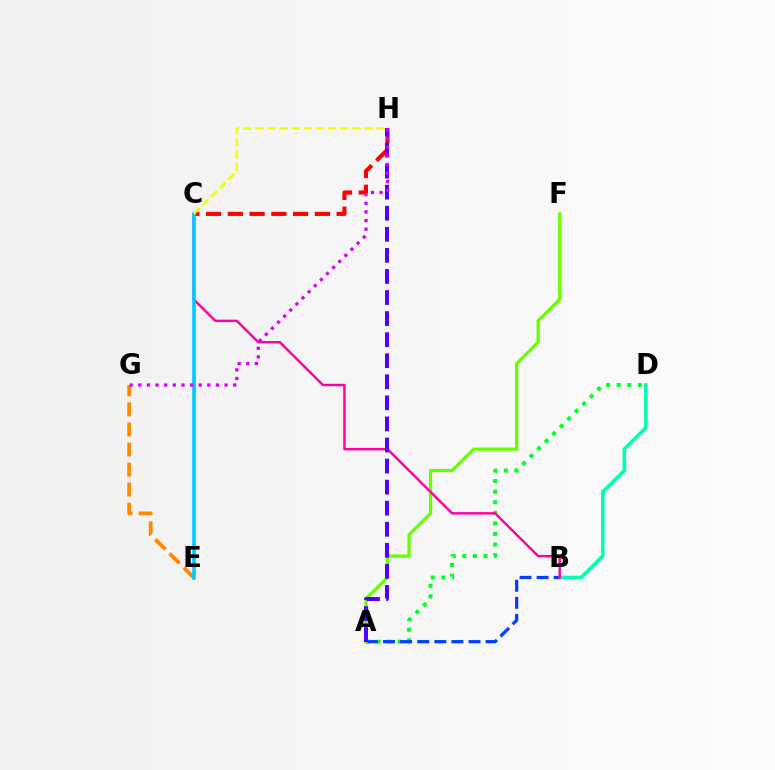{('B', 'D'): [{'color': '#00ffaf', 'line_style': 'solid', 'thickness': 2.6}], ('C', 'H'): [{'color': '#ff0000', 'line_style': 'dashed', 'thickness': 2.96}, {'color': '#eeff00', 'line_style': 'dashed', 'thickness': 1.65}], ('A', 'D'): [{'color': '#00ff27', 'line_style': 'dotted', 'thickness': 2.88}], ('A', 'B'): [{'color': '#003fff', 'line_style': 'dashed', 'thickness': 2.32}], ('A', 'F'): [{'color': '#66ff00', 'line_style': 'solid', 'thickness': 2.34}], ('E', 'G'): [{'color': '#ff8800', 'line_style': 'dashed', 'thickness': 2.72}], ('B', 'C'): [{'color': '#ff00a0', 'line_style': 'solid', 'thickness': 1.74}], ('C', 'E'): [{'color': '#00c7ff', 'line_style': 'solid', 'thickness': 2.55}], ('A', 'H'): [{'color': '#4f00ff', 'line_style': 'dashed', 'thickness': 2.86}], ('G', 'H'): [{'color': '#d600ff', 'line_style': 'dotted', 'thickness': 2.34}]}